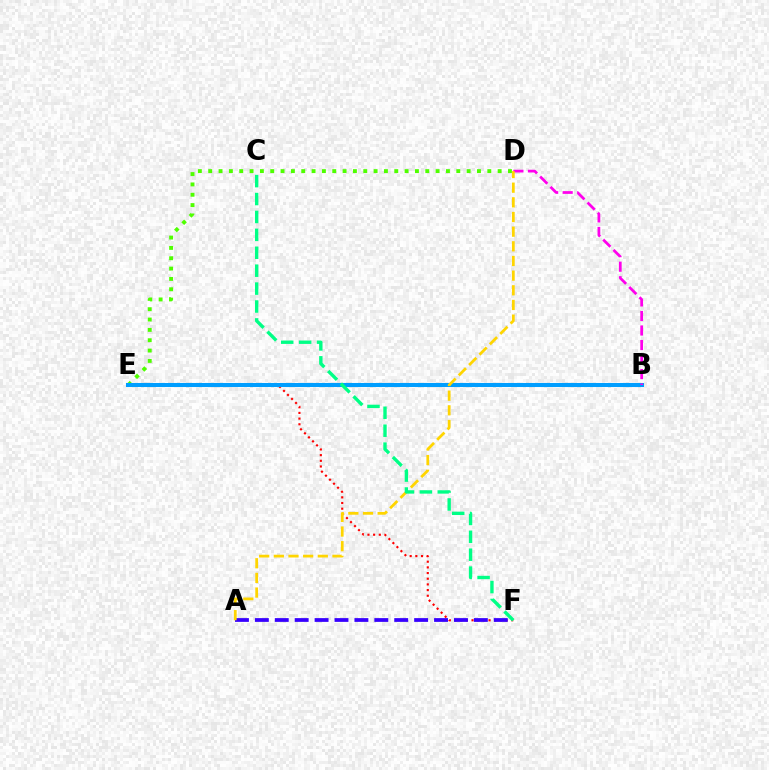{('E', 'F'): [{'color': '#ff0000', 'line_style': 'dotted', 'thickness': 1.54}], ('D', 'E'): [{'color': '#4fff00', 'line_style': 'dotted', 'thickness': 2.81}], ('B', 'E'): [{'color': '#009eff', 'line_style': 'solid', 'thickness': 2.92}], ('A', 'F'): [{'color': '#3700ff', 'line_style': 'dashed', 'thickness': 2.7}], ('B', 'D'): [{'color': '#ff00ed', 'line_style': 'dashed', 'thickness': 1.97}], ('A', 'D'): [{'color': '#ffd500', 'line_style': 'dashed', 'thickness': 1.99}], ('C', 'F'): [{'color': '#00ff86', 'line_style': 'dashed', 'thickness': 2.43}]}